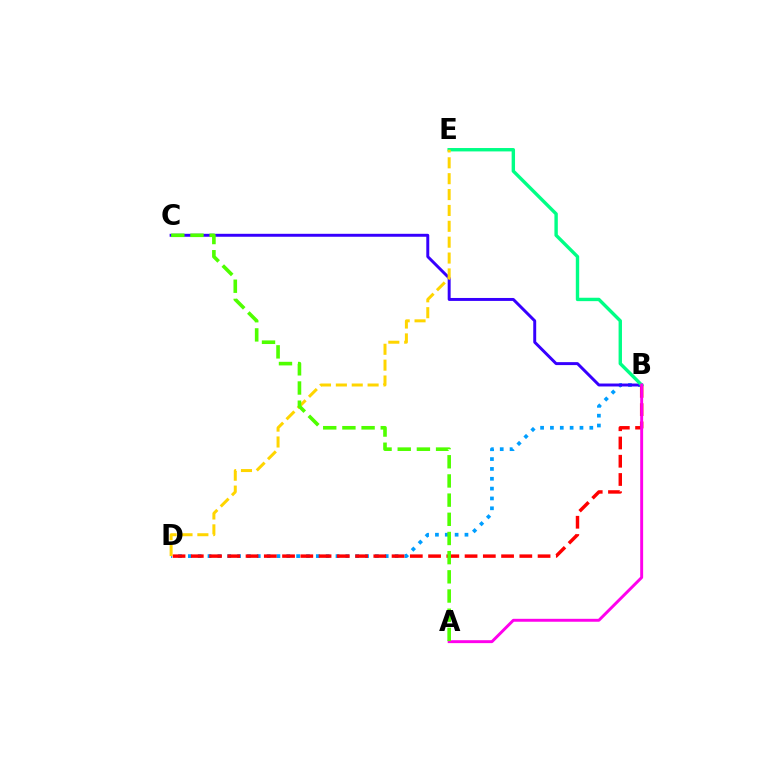{('B', 'D'): [{'color': '#009eff', 'line_style': 'dotted', 'thickness': 2.67}, {'color': '#ff0000', 'line_style': 'dashed', 'thickness': 2.48}], ('B', 'C'): [{'color': '#3700ff', 'line_style': 'solid', 'thickness': 2.12}], ('B', 'E'): [{'color': '#00ff86', 'line_style': 'solid', 'thickness': 2.44}], ('D', 'E'): [{'color': '#ffd500', 'line_style': 'dashed', 'thickness': 2.16}], ('A', 'B'): [{'color': '#ff00ed', 'line_style': 'solid', 'thickness': 2.11}], ('A', 'C'): [{'color': '#4fff00', 'line_style': 'dashed', 'thickness': 2.61}]}